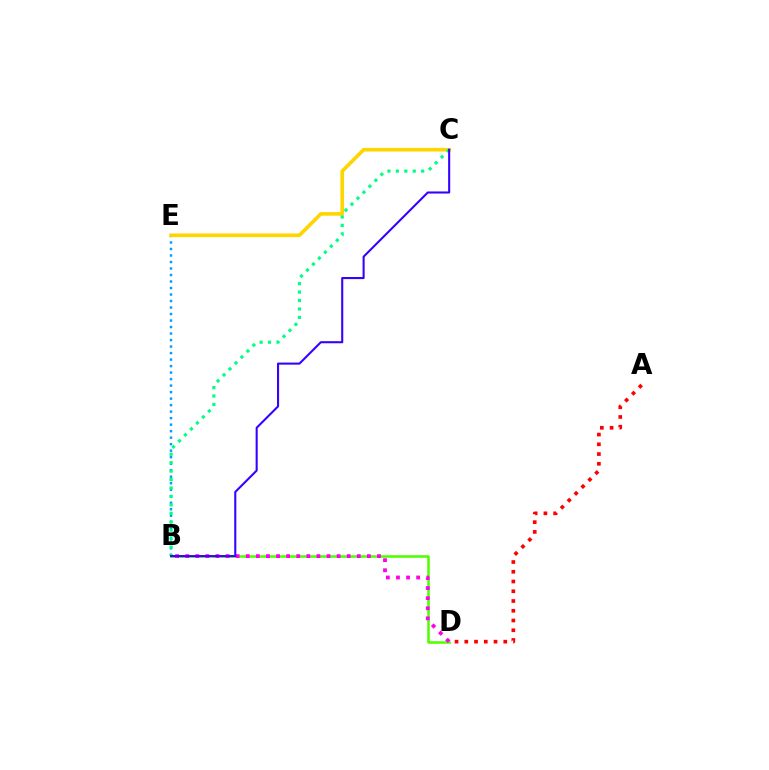{('B', 'D'): [{'color': '#4fff00', 'line_style': 'solid', 'thickness': 1.83}, {'color': '#ff00ed', 'line_style': 'dotted', 'thickness': 2.74}], ('B', 'E'): [{'color': '#009eff', 'line_style': 'dotted', 'thickness': 1.77}], ('A', 'D'): [{'color': '#ff0000', 'line_style': 'dotted', 'thickness': 2.65}], ('C', 'E'): [{'color': '#ffd500', 'line_style': 'solid', 'thickness': 2.61}], ('B', 'C'): [{'color': '#00ff86', 'line_style': 'dotted', 'thickness': 2.29}, {'color': '#3700ff', 'line_style': 'solid', 'thickness': 1.5}]}